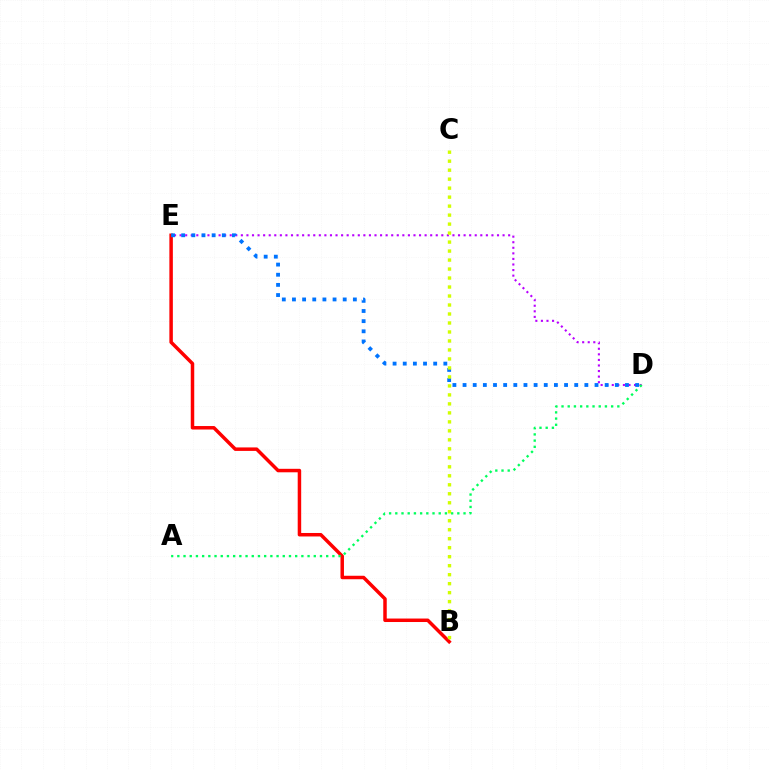{('D', 'E'): [{'color': '#b900ff', 'line_style': 'dotted', 'thickness': 1.51}, {'color': '#0074ff', 'line_style': 'dotted', 'thickness': 2.76}], ('B', 'E'): [{'color': '#ff0000', 'line_style': 'solid', 'thickness': 2.51}], ('A', 'D'): [{'color': '#00ff5c', 'line_style': 'dotted', 'thickness': 1.69}], ('B', 'C'): [{'color': '#d1ff00', 'line_style': 'dotted', 'thickness': 2.44}]}